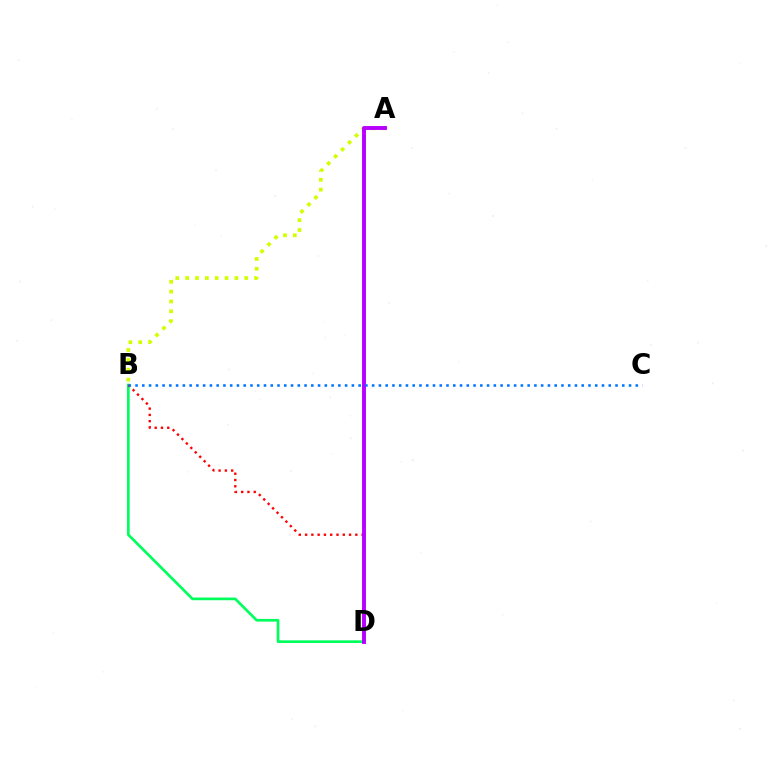{('B', 'D'): [{'color': '#00ff5c', 'line_style': 'solid', 'thickness': 1.94}, {'color': '#ff0000', 'line_style': 'dotted', 'thickness': 1.71}], ('A', 'B'): [{'color': '#d1ff00', 'line_style': 'dotted', 'thickness': 2.68}], ('A', 'D'): [{'color': '#b900ff', 'line_style': 'solid', 'thickness': 2.82}], ('B', 'C'): [{'color': '#0074ff', 'line_style': 'dotted', 'thickness': 1.84}]}